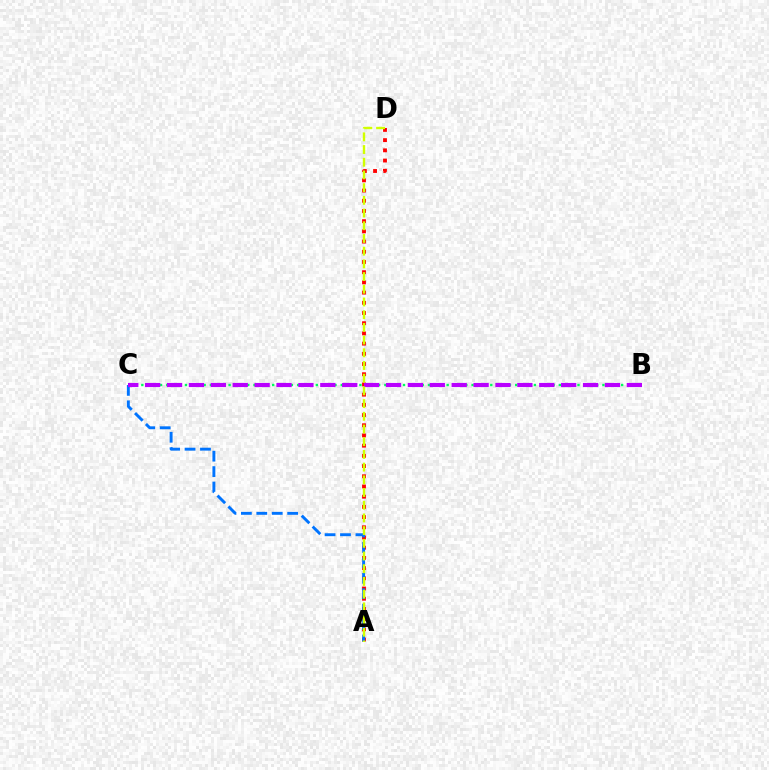{('A', 'D'): [{'color': '#ff0000', 'line_style': 'dotted', 'thickness': 2.77}, {'color': '#d1ff00', 'line_style': 'dashed', 'thickness': 1.73}], ('B', 'C'): [{'color': '#00ff5c', 'line_style': 'dotted', 'thickness': 1.69}, {'color': '#b900ff', 'line_style': 'dashed', 'thickness': 2.97}], ('A', 'C'): [{'color': '#0074ff', 'line_style': 'dashed', 'thickness': 2.1}]}